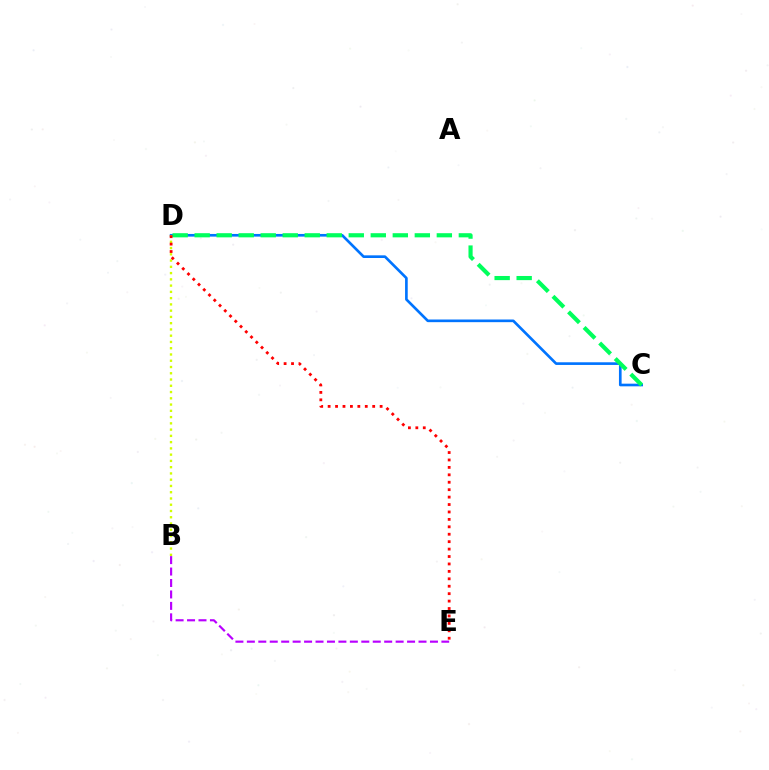{('C', 'D'): [{'color': '#0074ff', 'line_style': 'solid', 'thickness': 1.91}, {'color': '#00ff5c', 'line_style': 'dashed', 'thickness': 2.99}], ('B', 'D'): [{'color': '#d1ff00', 'line_style': 'dotted', 'thickness': 1.7}], ('B', 'E'): [{'color': '#b900ff', 'line_style': 'dashed', 'thickness': 1.55}], ('D', 'E'): [{'color': '#ff0000', 'line_style': 'dotted', 'thickness': 2.02}]}